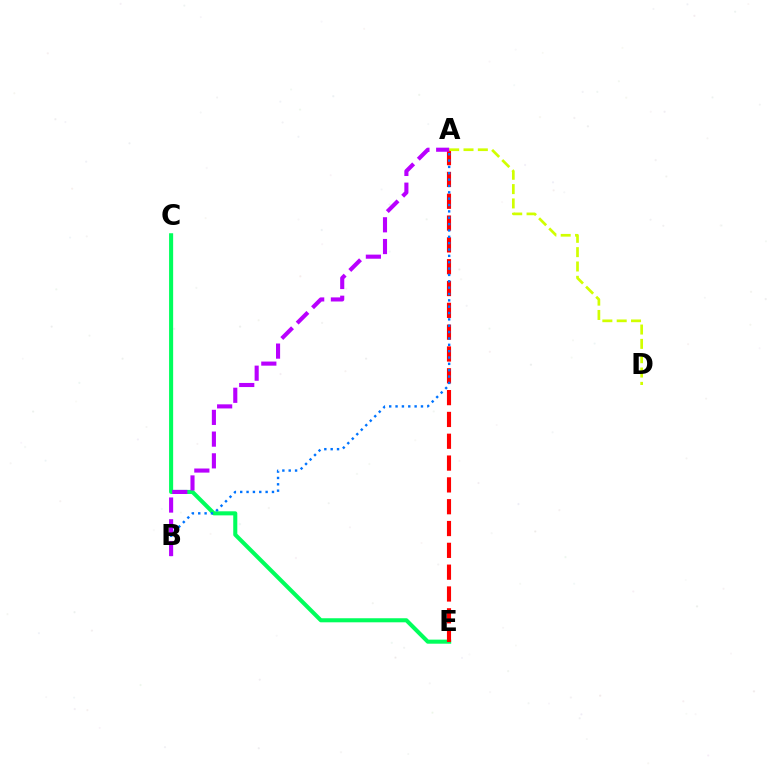{('C', 'E'): [{'color': '#00ff5c', 'line_style': 'solid', 'thickness': 2.93}], ('A', 'E'): [{'color': '#ff0000', 'line_style': 'dashed', 'thickness': 2.96}], ('A', 'D'): [{'color': '#d1ff00', 'line_style': 'dashed', 'thickness': 1.95}], ('A', 'B'): [{'color': '#0074ff', 'line_style': 'dotted', 'thickness': 1.73}, {'color': '#b900ff', 'line_style': 'dashed', 'thickness': 2.95}]}